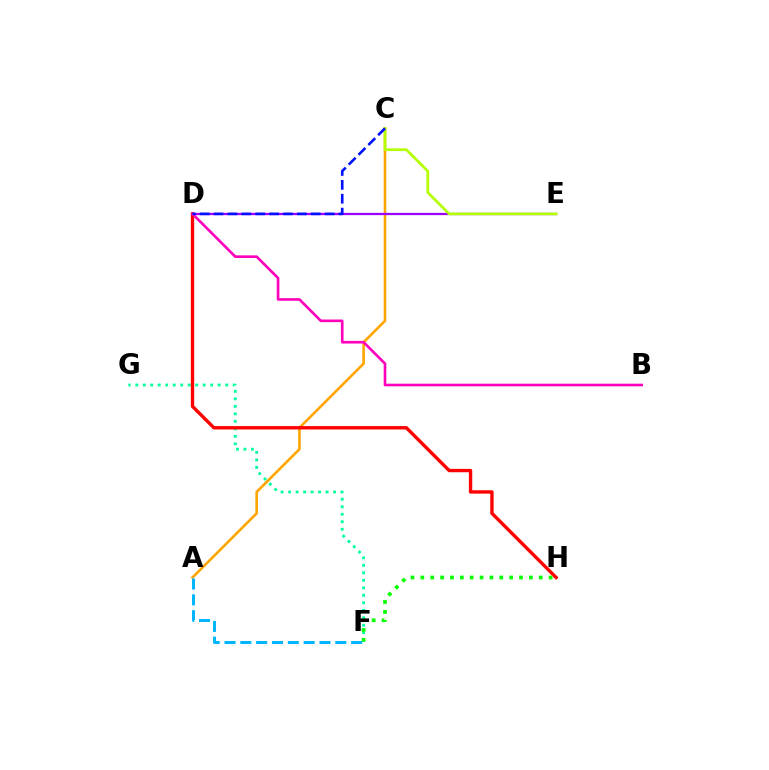{('A', 'C'): [{'color': '#ffa500', 'line_style': 'solid', 'thickness': 1.89}], ('F', 'G'): [{'color': '#00ff9d', 'line_style': 'dotted', 'thickness': 2.04}], ('D', 'H'): [{'color': '#ff0000', 'line_style': 'solid', 'thickness': 2.42}], ('D', 'E'): [{'color': '#9b00ff', 'line_style': 'solid', 'thickness': 1.64}], ('F', 'H'): [{'color': '#08ff00', 'line_style': 'dotted', 'thickness': 2.68}], ('B', 'D'): [{'color': '#ff00bd', 'line_style': 'solid', 'thickness': 1.9}], ('C', 'E'): [{'color': '#b3ff00', 'line_style': 'solid', 'thickness': 1.94}], ('C', 'D'): [{'color': '#0010ff', 'line_style': 'dashed', 'thickness': 1.89}], ('A', 'F'): [{'color': '#00b5ff', 'line_style': 'dashed', 'thickness': 2.15}]}